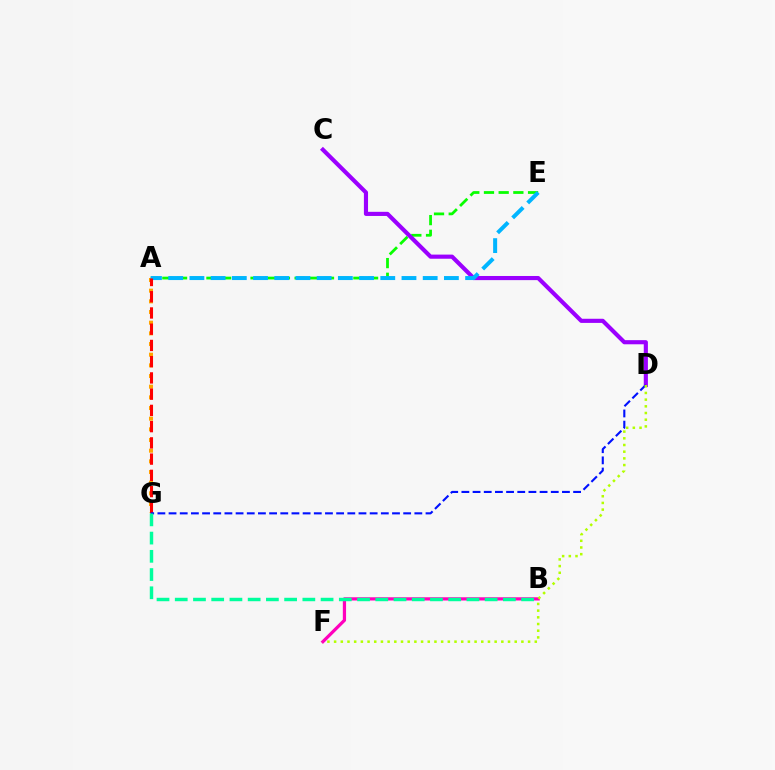{('A', 'E'): [{'color': '#08ff00', 'line_style': 'dashed', 'thickness': 2.0}, {'color': '#00b5ff', 'line_style': 'dashed', 'thickness': 2.88}], ('A', 'G'): [{'color': '#ffa500', 'line_style': 'dotted', 'thickness': 2.9}, {'color': '#ff0000', 'line_style': 'dashed', 'thickness': 2.21}], ('B', 'F'): [{'color': '#ff00bd', 'line_style': 'solid', 'thickness': 2.32}], ('C', 'D'): [{'color': '#9b00ff', 'line_style': 'solid', 'thickness': 2.98}], ('D', 'G'): [{'color': '#0010ff', 'line_style': 'dashed', 'thickness': 1.52}], ('D', 'F'): [{'color': '#b3ff00', 'line_style': 'dotted', 'thickness': 1.82}], ('B', 'G'): [{'color': '#00ff9d', 'line_style': 'dashed', 'thickness': 2.48}]}